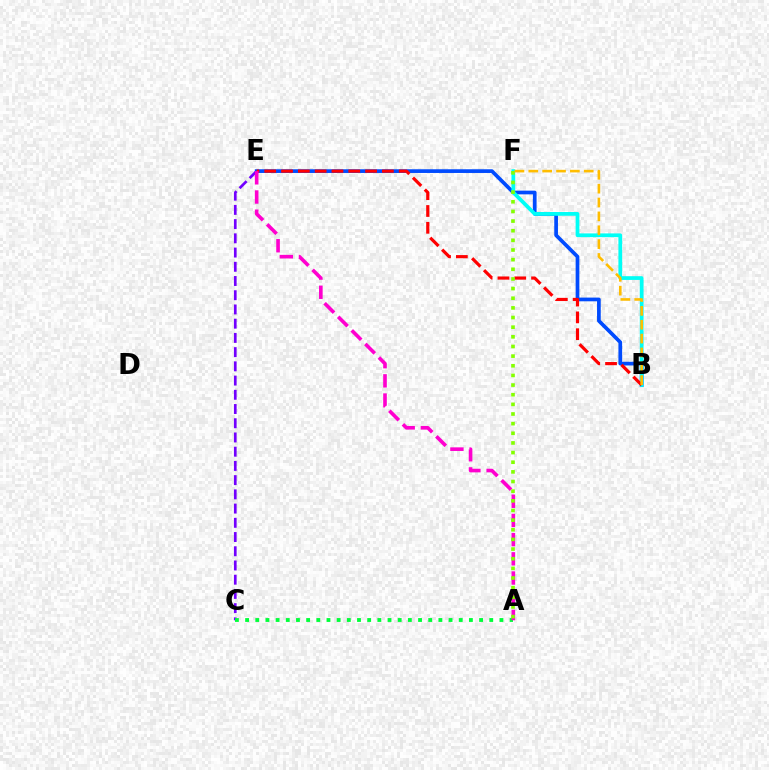{('C', 'E'): [{'color': '#7200ff', 'line_style': 'dashed', 'thickness': 1.93}], ('B', 'E'): [{'color': '#004bff', 'line_style': 'solid', 'thickness': 2.67}, {'color': '#ff0000', 'line_style': 'dashed', 'thickness': 2.28}], ('B', 'F'): [{'color': '#00fff6', 'line_style': 'solid', 'thickness': 2.7}, {'color': '#ffbd00', 'line_style': 'dashed', 'thickness': 1.88}], ('A', 'C'): [{'color': '#00ff39', 'line_style': 'dotted', 'thickness': 2.76}], ('A', 'E'): [{'color': '#ff00cf', 'line_style': 'dashed', 'thickness': 2.61}], ('A', 'F'): [{'color': '#84ff00', 'line_style': 'dotted', 'thickness': 2.62}]}